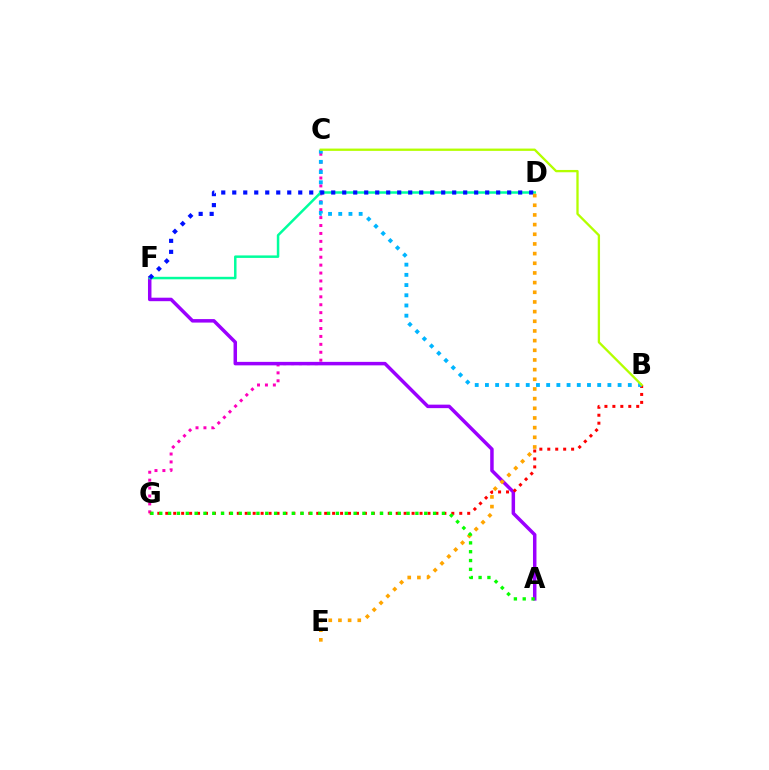{('C', 'G'): [{'color': '#ff00bd', 'line_style': 'dotted', 'thickness': 2.15}], ('A', 'F'): [{'color': '#9b00ff', 'line_style': 'solid', 'thickness': 2.51}], ('B', 'G'): [{'color': '#ff0000', 'line_style': 'dotted', 'thickness': 2.16}], ('B', 'C'): [{'color': '#00b5ff', 'line_style': 'dotted', 'thickness': 2.77}, {'color': '#b3ff00', 'line_style': 'solid', 'thickness': 1.67}], ('D', 'F'): [{'color': '#00ff9d', 'line_style': 'solid', 'thickness': 1.8}, {'color': '#0010ff', 'line_style': 'dotted', 'thickness': 2.99}], ('D', 'E'): [{'color': '#ffa500', 'line_style': 'dotted', 'thickness': 2.63}], ('A', 'G'): [{'color': '#08ff00', 'line_style': 'dotted', 'thickness': 2.4}]}